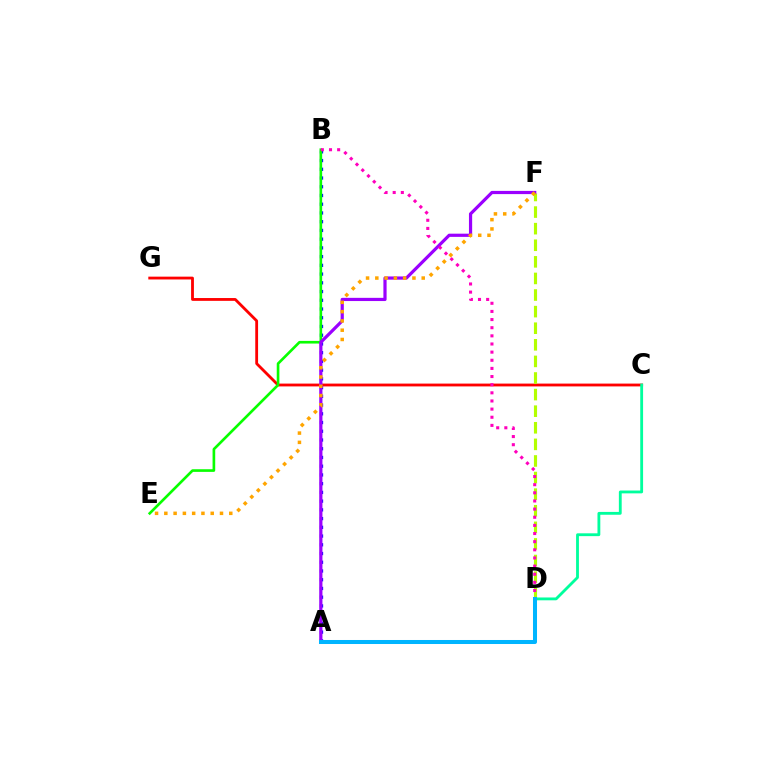{('C', 'G'): [{'color': '#ff0000', 'line_style': 'solid', 'thickness': 2.03}], ('C', 'D'): [{'color': '#00ff9d', 'line_style': 'solid', 'thickness': 2.04}], ('A', 'B'): [{'color': '#0010ff', 'line_style': 'dotted', 'thickness': 2.37}], ('B', 'E'): [{'color': '#08ff00', 'line_style': 'solid', 'thickness': 1.91}], ('D', 'F'): [{'color': '#b3ff00', 'line_style': 'dashed', 'thickness': 2.25}], ('A', 'F'): [{'color': '#9b00ff', 'line_style': 'solid', 'thickness': 2.31}], ('E', 'F'): [{'color': '#ffa500', 'line_style': 'dotted', 'thickness': 2.52}], ('B', 'D'): [{'color': '#ff00bd', 'line_style': 'dotted', 'thickness': 2.21}], ('A', 'D'): [{'color': '#00b5ff', 'line_style': 'solid', 'thickness': 2.9}]}